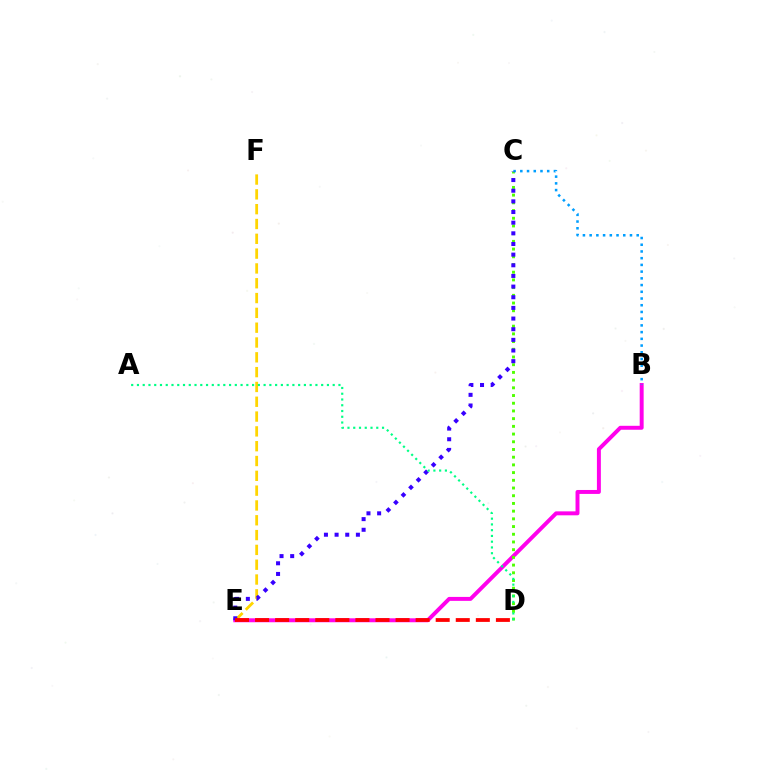{('B', 'E'): [{'color': '#ff00ed', 'line_style': 'solid', 'thickness': 2.84}], ('C', 'D'): [{'color': '#4fff00', 'line_style': 'dotted', 'thickness': 2.09}], ('E', 'F'): [{'color': '#ffd500', 'line_style': 'dashed', 'thickness': 2.01}], ('B', 'C'): [{'color': '#009eff', 'line_style': 'dotted', 'thickness': 1.83}], ('C', 'E'): [{'color': '#3700ff', 'line_style': 'dotted', 'thickness': 2.89}], ('A', 'D'): [{'color': '#00ff86', 'line_style': 'dotted', 'thickness': 1.56}], ('D', 'E'): [{'color': '#ff0000', 'line_style': 'dashed', 'thickness': 2.73}]}